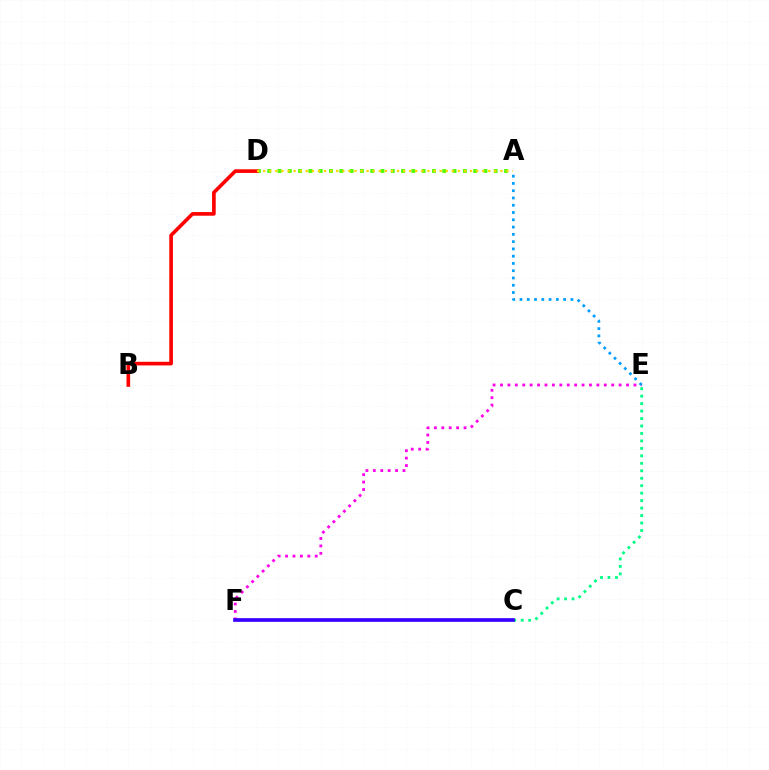{('E', 'F'): [{'color': '#ff00ed', 'line_style': 'dotted', 'thickness': 2.01}], ('C', 'E'): [{'color': '#00ff86', 'line_style': 'dotted', 'thickness': 2.03}], ('C', 'F'): [{'color': '#3700ff', 'line_style': 'solid', 'thickness': 2.65}], ('A', 'D'): [{'color': '#4fff00', 'line_style': 'dotted', 'thickness': 2.8}, {'color': '#ffd500', 'line_style': 'dotted', 'thickness': 1.65}], ('B', 'D'): [{'color': '#ff0000', 'line_style': 'solid', 'thickness': 2.62}], ('A', 'E'): [{'color': '#009eff', 'line_style': 'dotted', 'thickness': 1.98}]}